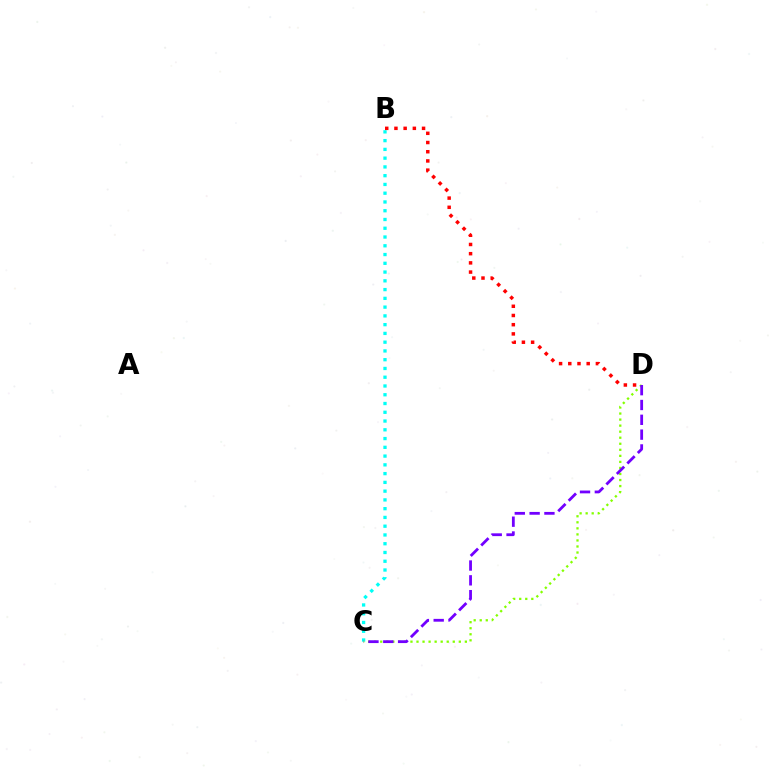{('B', 'C'): [{'color': '#00fff6', 'line_style': 'dotted', 'thickness': 2.38}], ('C', 'D'): [{'color': '#84ff00', 'line_style': 'dotted', 'thickness': 1.64}, {'color': '#7200ff', 'line_style': 'dashed', 'thickness': 2.01}], ('B', 'D'): [{'color': '#ff0000', 'line_style': 'dotted', 'thickness': 2.5}]}